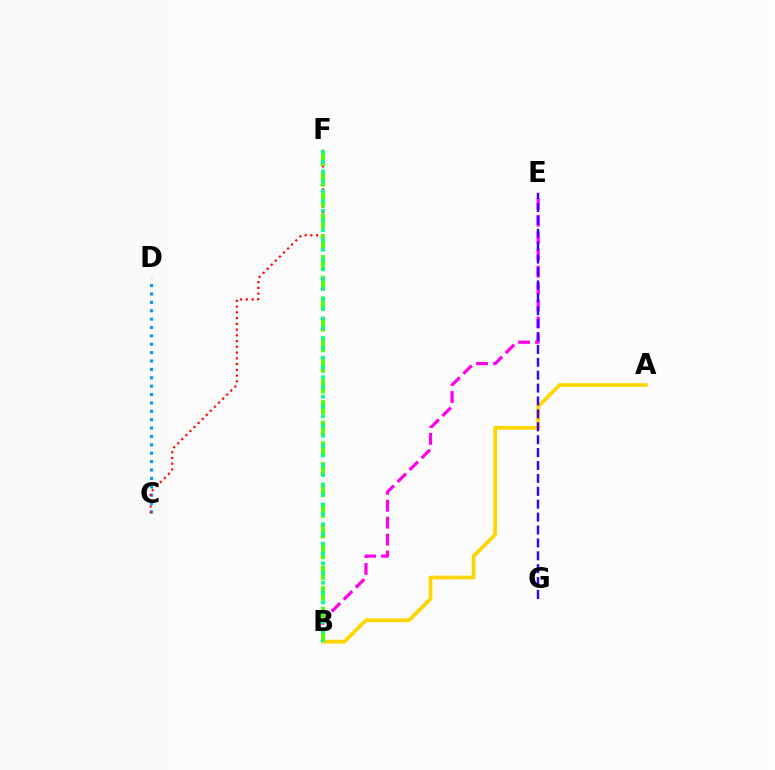{('A', 'B'): [{'color': '#ffd500', 'line_style': 'solid', 'thickness': 2.69}], ('C', 'D'): [{'color': '#009eff', 'line_style': 'dotted', 'thickness': 2.28}], ('B', 'E'): [{'color': '#ff00ed', 'line_style': 'dashed', 'thickness': 2.3}], ('C', 'F'): [{'color': '#ff0000', 'line_style': 'dotted', 'thickness': 1.56}], ('B', 'F'): [{'color': '#4fff00', 'line_style': 'dashed', 'thickness': 2.81}, {'color': '#00ff86', 'line_style': 'dotted', 'thickness': 2.66}], ('E', 'G'): [{'color': '#3700ff', 'line_style': 'dashed', 'thickness': 1.75}]}